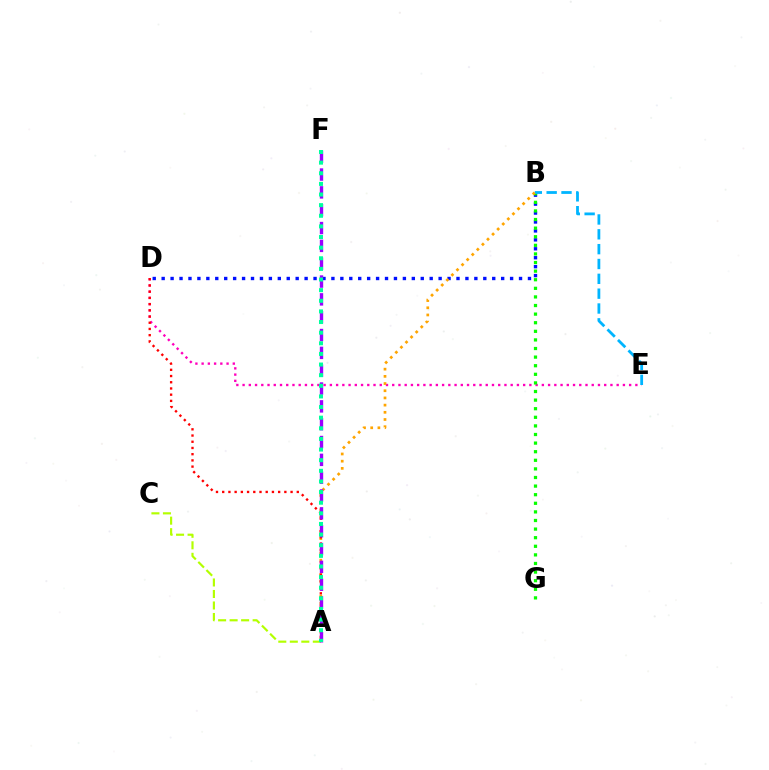{('D', 'E'): [{'color': '#ff00bd', 'line_style': 'dotted', 'thickness': 1.69}], ('B', 'D'): [{'color': '#0010ff', 'line_style': 'dotted', 'thickness': 2.43}], ('B', 'G'): [{'color': '#08ff00', 'line_style': 'dotted', 'thickness': 2.34}], ('B', 'E'): [{'color': '#00b5ff', 'line_style': 'dashed', 'thickness': 2.02}], ('A', 'B'): [{'color': '#ffa500', 'line_style': 'dotted', 'thickness': 1.95}], ('A', 'C'): [{'color': '#b3ff00', 'line_style': 'dashed', 'thickness': 1.56}], ('A', 'D'): [{'color': '#ff0000', 'line_style': 'dotted', 'thickness': 1.69}], ('A', 'F'): [{'color': '#9b00ff', 'line_style': 'dashed', 'thickness': 2.42}, {'color': '#00ff9d', 'line_style': 'dotted', 'thickness': 2.89}]}